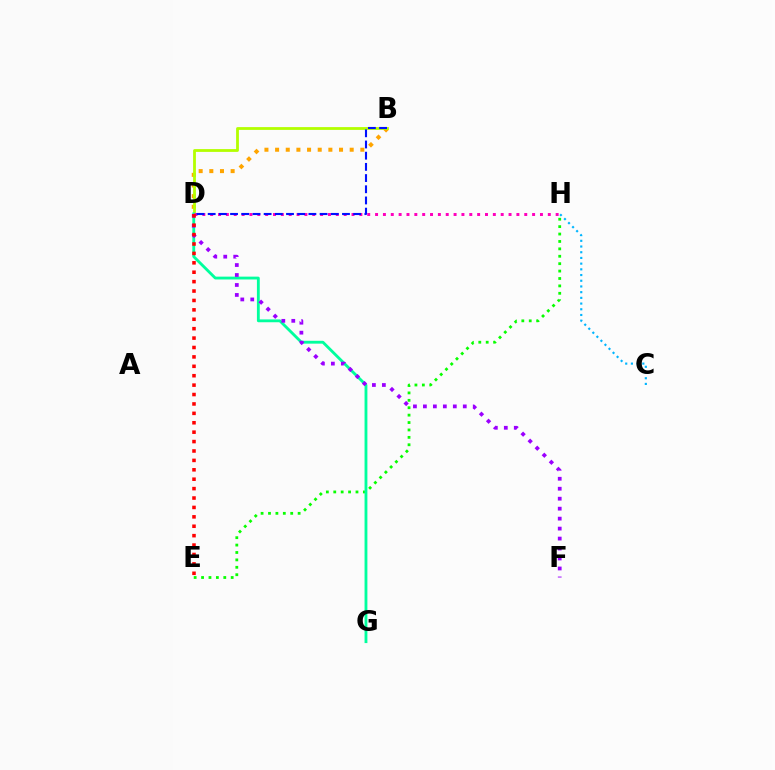{('C', 'H'): [{'color': '#00b5ff', 'line_style': 'dotted', 'thickness': 1.55}], ('E', 'H'): [{'color': '#08ff00', 'line_style': 'dotted', 'thickness': 2.01}], ('B', 'D'): [{'color': '#ffa500', 'line_style': 'dotted', 'thickness': 2.9}, {'color': '#b3ff00', 'line_style': 'solid', 'thickness': 2.02}, {'color': '#0010ff', 'line_style': 'dashed', 'thickness': 1.52}], ('D', 'G'): [{'color': '#00ff9d', 'line_style': 'solid', 'thickness': 2.04}], ('D', 'H'): [{'color': '#ff00bd', 'line_style': 'dotted', 'thickness': 2.13}], ('D', 'F'): [{'color': '#9b00ff', 'line_style': 'dotted', 'thickness': 2.71}], ('D', 'E'): [{'color': '#ff0000', 'line_style': 'dotted', 'thickness': 2.56}]}